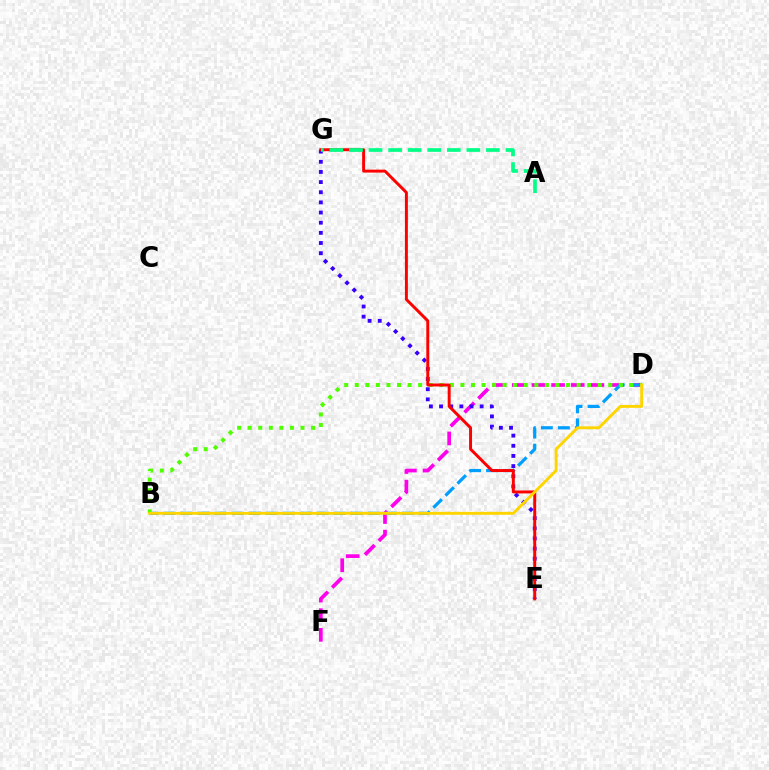{('D', 'F'): [{'color': '#ff00ed', 'line_style': 'dashed', 'thickness': 2.66}], ('E', 'G'): [{'color': '#3700ff', 'line_style': 'dotted', 'thickness': 2.76}, {'color': '#ff0000', 'line_style': 'solid', 'thickness': 2.12}], ('B', 'D'): [{'color': '#009eff', 'line_style': 'dashed', 'thickness': 2.31}, {'color': '#4fff00', 'line_style': 'dotted', 'thickness': 2.87}, {'color': '#ffd500', 'line_style': 'solid', 'thickness': 2.09}], ('A', 'G'): [{'color': '#00ff86', 'line_style': 'dashed', 'thickness': 2.66}]}